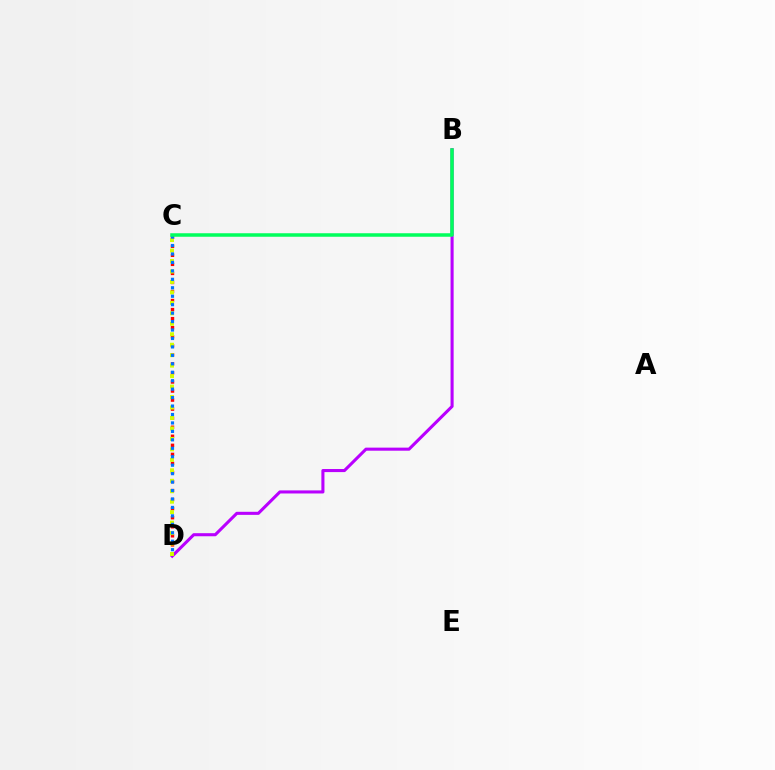{('C', 'D'): [{'color': '#ff0000', 'line_style': 'dotted', 'thickness': 2.46}, {'color': '#d1ff00', 'line_style': 'dotted', 'thickness': 2.84}, {'color': '#0074ff', 'line_style': 'dotted', 'thickness': 2.3}], ('B', 'D'): [{'color': '#b900ff', 'line_style': 'solid', 'thickness': 2.21}], ('B', 'C'): [{'color': '#00ff5c', 'line_style': 'solid', 'thickness': 2.52}]}